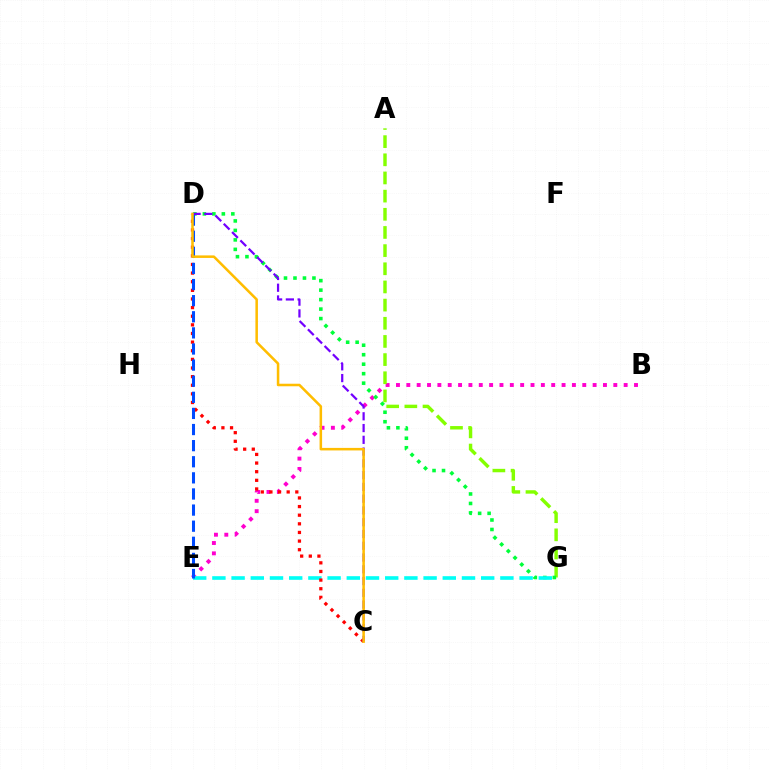{('B', 'E'): [{'color': '#ff00cf', 'line_style': 'dotted', 'thickness': 2.81}], ('A', 'G'): [{'color': '#84ff00', 'line_style': 'dashed', 'thickness': 2.47}], ('D', 'G'): [{'color': '#00ff39', 'line_style': 'dotted', 'thickness': 2.58}], ('E', 'G'): [{'color': '#00fff6', 'line_style': 'dashed', 'thickness': 2.61}], ('C', 'D'): [{'color': '#ff0000', 'line_style': 'dotted', 'thickness': 2.34}, {'color': '#7200ff', 'line_style': 'dashed', 'thickness': 1.6}, {'color': '#ffbd00', 'line_style': 'solid', 'thickness': 1.83}], ('D', 'E'): [{'color': '#004bff', 'line_style': 'dashed', 'thickness': 2.19}]}